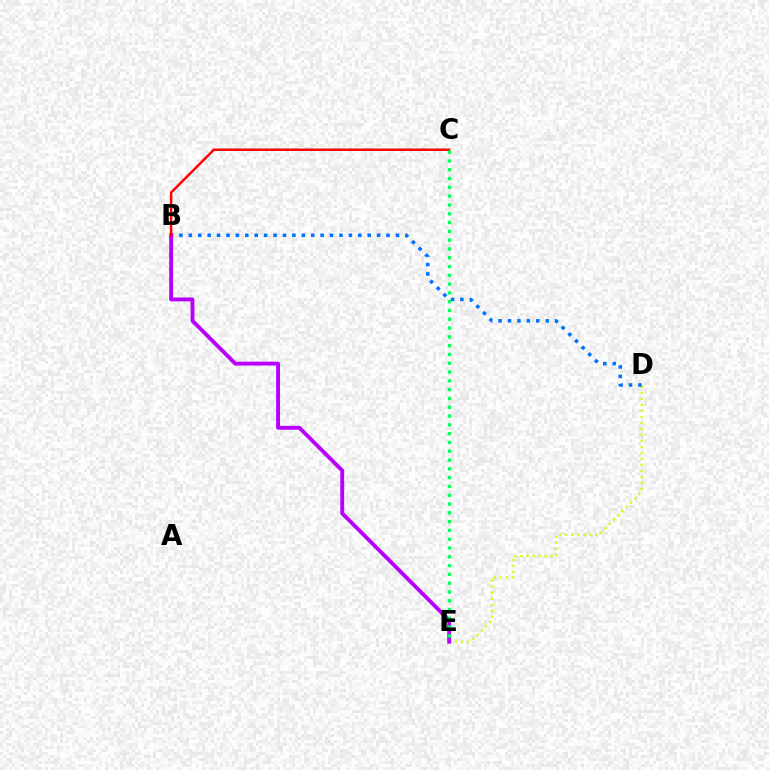{('D', 'E'): [{'color': '#d1ff00', 'line_style': 'dotted', 'thickness': 1.63}], ('B', 'D'): [{'color': '#0074ff', 'line_style': 'dotted', 'thickness': 2.56}], ('B', 'E'): [{'color': '#b900ff', 'line_style': 'solid', 'thickness': 2.79}], ('B', 'C'): [{'color': '#ff0000', 'line_style': 'solid', 'thickness': 1.77}], ('C', 'E'): [{'color': '#00ff5c', 'line_style': 'dotted', 'thickness': 2.39}]}